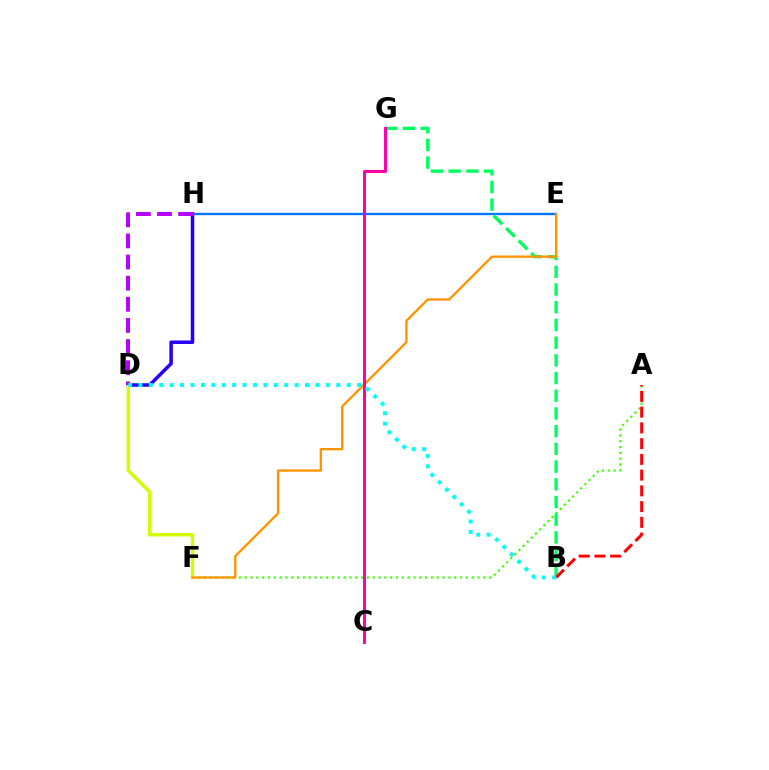{('A', 'F'): [{'color': '#3dff00', 'line_style': 'dotted', 'thickness': 1.58}], ('D', 'H'): [{'color': '#2500ff', 'line_style': 'solid', 'thickness': 2.53}, {'color': '#b900ff', 'line_style': 'dashed', 'thickness': 2.87}], ('E', 'H'): [{'color': '#0074ff', 'line_style': 'solid', 'thickness': 1.68}], ('D', 'F'): [{'color': '#d1ff00', 'line_style': 'solid', 'thickness': 2.47}], ('B', 'G'): [{'color': '#00ff5c', 'line_style': 'dashed', 'thickness': 2.41}], ('A', 'B'): [{'color': '#ff0000', 'line_style': 'dashed', 'thickness': 2.14}], ('E', 'F'): [{'color': '#ff9400', 'line_style': 'solid', 'thickness': 1.68}], ('C', 'G'): [{'color': '#ff00ac', 'line_style': 'solid', 'thickness': 2.18}], ('B', 'D'): [{'color': '#00fff6', 'line_style': 'dotted', 'thickness': 2.83}]}